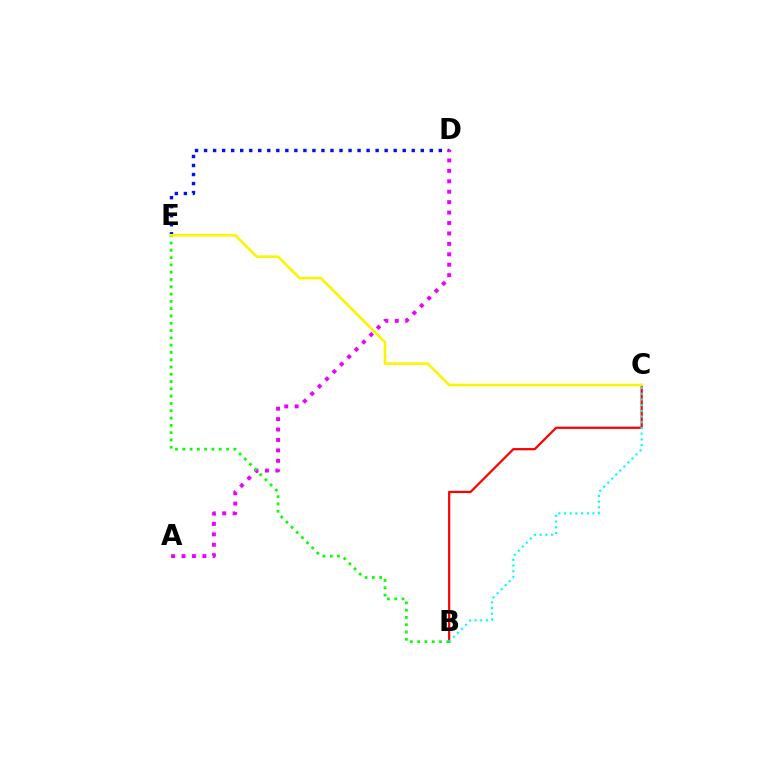{('D', 'E'): [{'color': '#0010ff', 'line_style': 'dotted', 'thickness': 2.45}], ('B', 'C'): [{'color': '#ff0000', 'line_style': 'solid', 'thickness': 1.61}, {'color': '#00fff6', 'line_style': 'dotted', 'thickness': 1.55}], ('A', 'D'): [{'color': '#ee00ff', 'line_style': 'dotted', 'thickness': 2.83}], ('B', 'E'): [{'color': '#08ff00', 'line_style': 'dotted', 'thickness': 1.98}], ('C', 'E'): [{'color': '#fcf500', 'line_style': 'solid', 'thickness': 1.87}]}